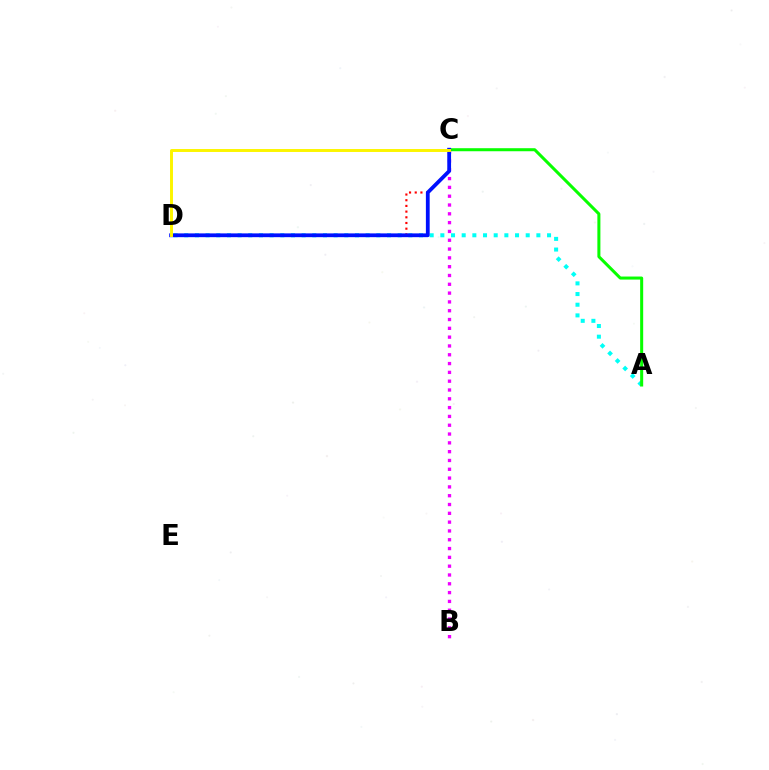{('A', 'D'): [{'color': '#00fff6', 'line_style': 'dotted', 'thickness': 2.9}], ('A', 'C'): [{'color': '#08ff00', 'line_style': 'solid', 'thickness': 2.18}], ('B', 'C'): [{'color': '#ee00ff', 'line_style': 'dotted', 'thickness': 2.39}], ('C', 'D'): [{'color': '#ff0000', 'line_style': 'dotted', 'thickness': 1.55}, {'color': '#0010ff', 'line_style': 'solid', 'thickness': 2.73}, {'color': '#fcf500', 'line_style': 'solid', 'thickness': 2.12}]}